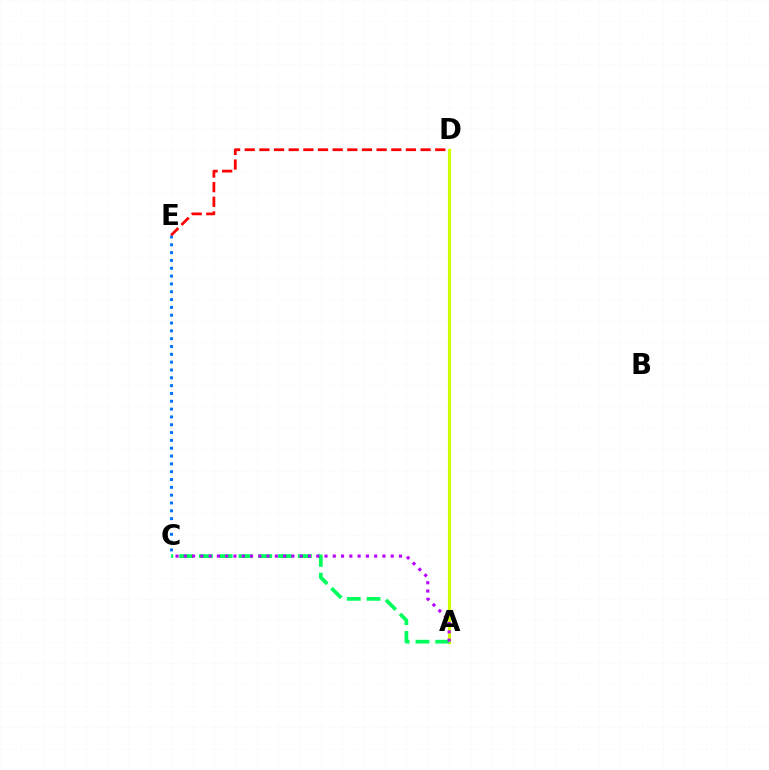{('A', 'D'): [{'color': '#d1ff00', 'line_style': 'solid', 'thickness': 2.27}], ('C', 'E'): [{'color': '#0074ff', 'line_style': 'dotted', 'thickness': 2.13}], ('A', 'C'): [{'color': '#00ff5c', 'line_style': 'dashed', 'thickness': 2.69}, {'color': '#b900ff', 'line_style': 'dotted', 'thickness': 2.25}], ('D', 'E'): [{'color': '#ff0000', 'line_style': 'dashed', 'thickness': 1.99}]}